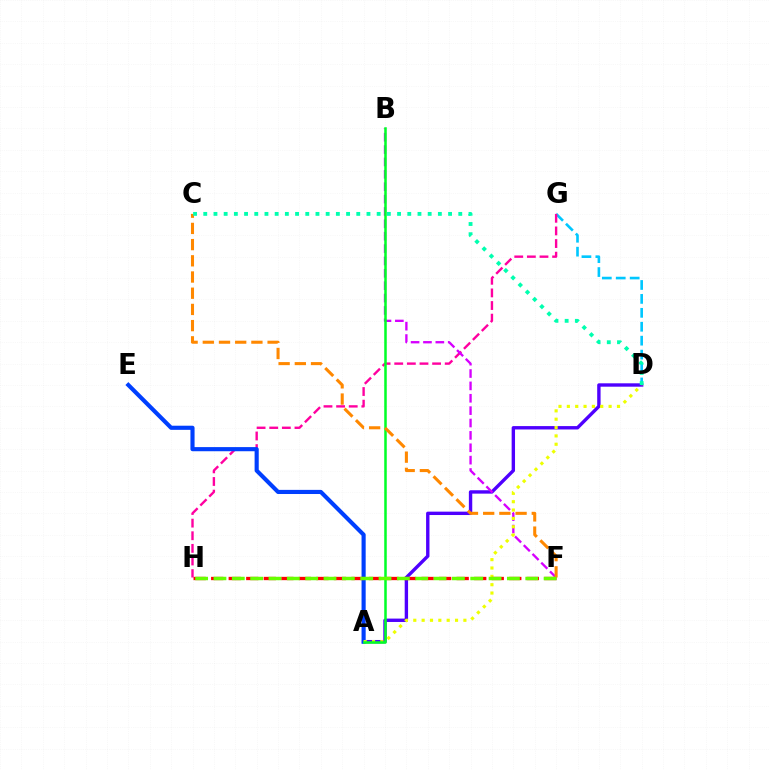{('D', 'G'): [{'color': '#00c7ff', 'line_style': 'dashed', 'thickness': 1.89}], ('G', 'H'): [{'color': '#ff00a0', 'line_style': 'dashed', 'thickness': 1.72}], ('A', 'D'): [{'color': '#4f00ff', 'line_style': 'solid', 'thickness': 2.43}, {'color': '#eeff00', 'line_style': 'dotted', 'thickness': 2.27}], ('B', 'F'): [{'color': '#d600ff', 'line_style': 'dashed', 'thickness': 1.68}], ('A', 'E'): [{'color': '#003fff', 'line_style': 'solid', 'thickness': 2.97}], ('F', 'H'): [{'color': '#ff0000', 'line_style': 'dashed', 'thickness': 2.38}, {'color': '#66ff00', 'line_style': 'dashed', 'thickness': 2.49}], ('A', 'B'): [{'color': '#00ff27', 'line_style': 'solid', 'thickness': 1.82}], ('C', 'F'): [{'color': '#ff8800', 'line_style': 'dashed', 'thickness': 2.2}], ('C', 'D'): [{'color': '#00ffaf', 'line_style': 'dotted', 'thickness': 2.77}]}